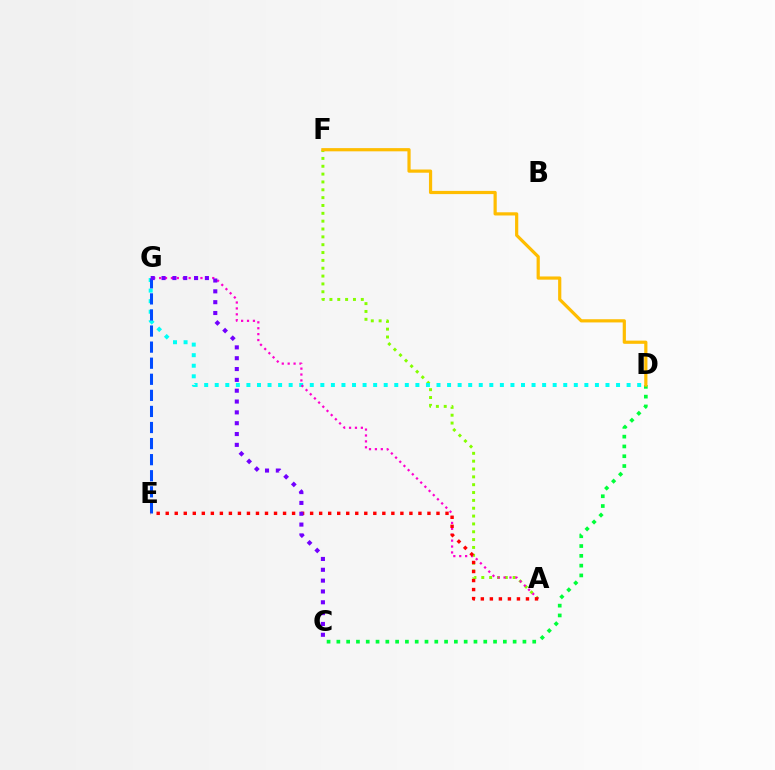{('C', 'D'): [{'color': '#00ff39', 'line_style': 'dotted', 'thickness': 2.66}], ('A', 'F'): [{'color': '#84ff00', 'line_style': 'dotted', 'thickness': 2.13}], ('D', 'G'): [{'color': '#00fff6', 'line_style': 'dotted', 'thickness': 2.87}], ('A', 'G'): [{'color': '#ff00cf', 'line_style': 'dotted', 'thickness': 1.6}], ('E', 'G'): [{'color': '#004bff', 'line_style': 'dashed', 'thickness': 2.18}], ('D', 'F'): [{'color': '#ffbd00', 'line_style': 'solid', 'thickness': 2.3}], ('A', 'E'): [{'color': '#ff0000', 'line_style': 'dotted', 'thickness': 2.45}], ('C', 'G'): [{'color': '#7200ff', 'line_style': 'dotted', 'thickness': 2.94}]}